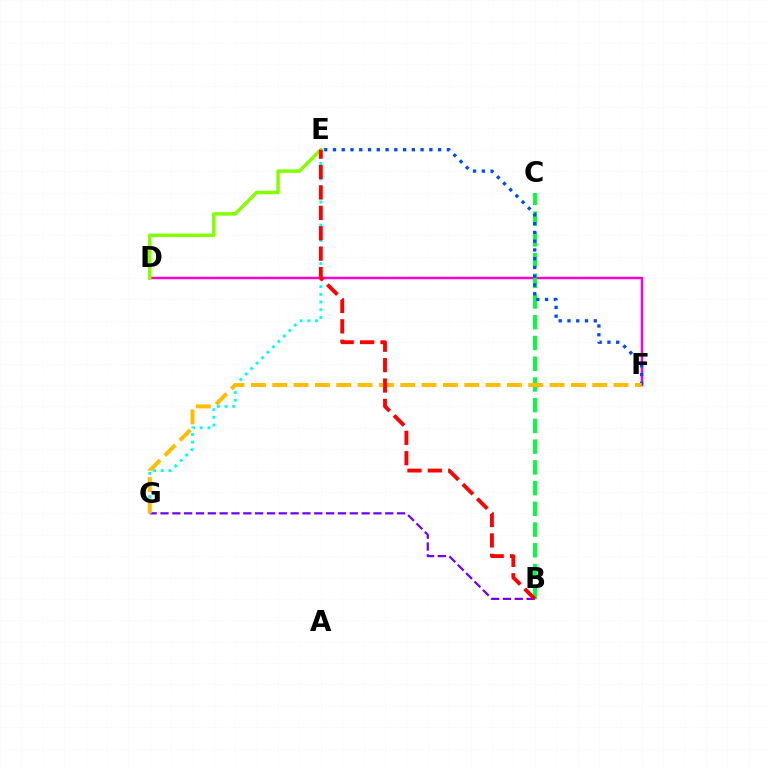{('D', 'F'): [{'color': '#ff00cf', 'line_style': 'solid', 'thickness': 1.79}], ('B', 'C'): [{'color': '#00ff39', 'line_style': 'dashed', 'thickness': 2.82}], ('B', 'G'): [{'color': '#7200ff', 'line_style': 'dashed', 'thickness': 1.61}], ('E', 'G'): [{'color': '#00fff6', 'line_style': 'dotted', 'thickness': 2.09}], ('E', 'F'): [{'color': '#004bff', 'line_style': 'dotted', 'thickness': 2.38}], ('D', 'E'): [{'color': '#84ff00', 'line_style': 'solid', 'thickness': 2.51}], ('F', 'G'): [{'color': '#ffbd00', 'line_style': 'dashed', 'thickness': 2.9}], ('B', 'E'): [{'color': '#ff0000', 'line_style': 'dashed', 'thickness': 2.77}]}